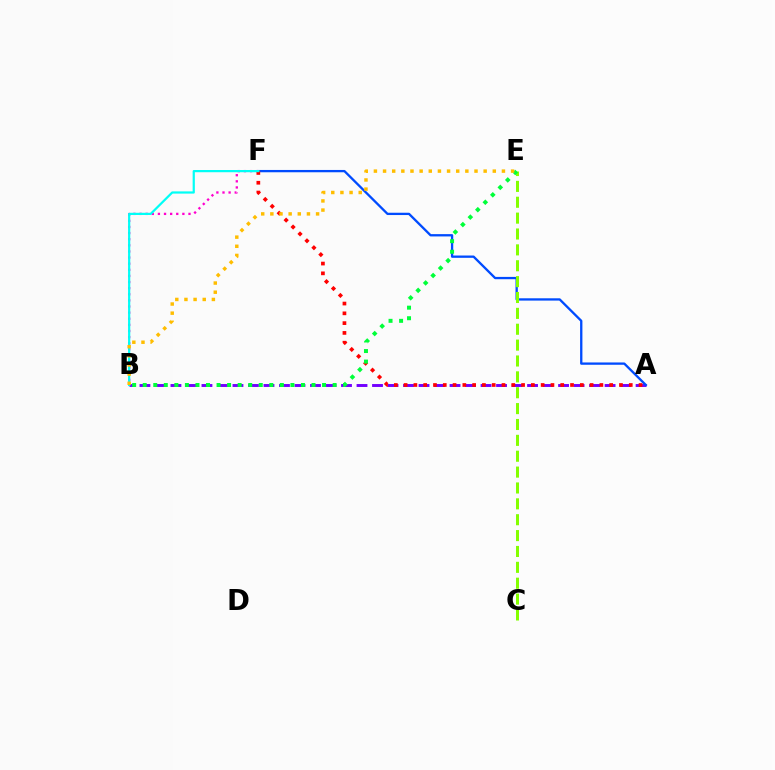{('A', 'B'): [{'color': '#7200ff', 'line_style': 'dashed', 'thickness': 2.11}], ('A', 'F'): [{'color': '#004bff', 'line_style': 'solid', 'thickness': 1.66}, {'color': '#ff0000', 'line_style': 'dotted', 'thickness': 2.66}], ('B', 'F'): [{'color': '#ff00cf', 'line_style': 'dotted', 'thickness': 1.66}, {'color': '#00fff6', 'line_style': 'solid', 'thickness': 1.59}], ('C', 'E'): [{'color': '#84ff00', 'line_style': 'dashed', 'thickness': 2.16}], ('B', 'E'): [{'color': '#00ff39', 'line_style': 'dotted', 'thickness': 2.87}, {'color': '#ffbd00', 'line_style': 'dotted', 'thickness': 2.48}]}